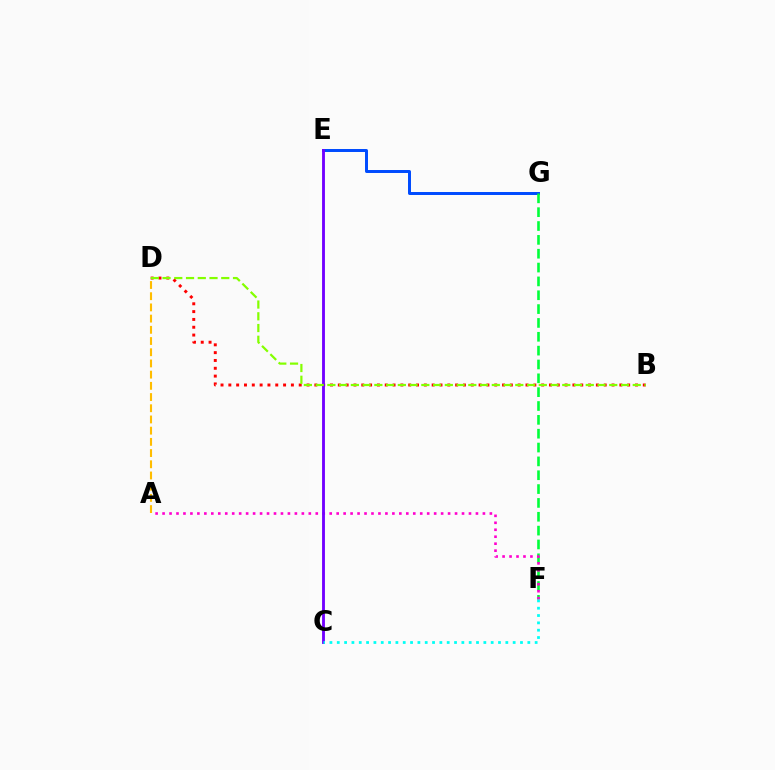{('B', 'D'): [{'color': '#ff0000', 'line_style': 'dotted', 'thickness': 2.12}, {'color': '#84ff00', 'line_style': 'dashed', 'thickness': 1.6}], ('A', 'D'): [{'color': '#ffbd00', 'line_style': 'dashed', 'thickness': 1.52}], ('E', 'G'): [{'color': '#004bff', 'line_style': 'solid', 'thickness': 2.14}], ('F', 'G'): [{'color': '#00ff39', 'line_style': 'dashed', 'thickness': 1.88}], ('A', 'F'): [{'color': '#ff00cf', 'line_style': 'dotted', 'thickness': 1.89}], ('C', 'E'): [{'color': '#7200ff', 'line_style': 'solid', 'thickness': 2.06}], ('C', 'F'): [{'color': '#00fff6', 'line_style': 'dotted', 'thickness': 1.99}]}